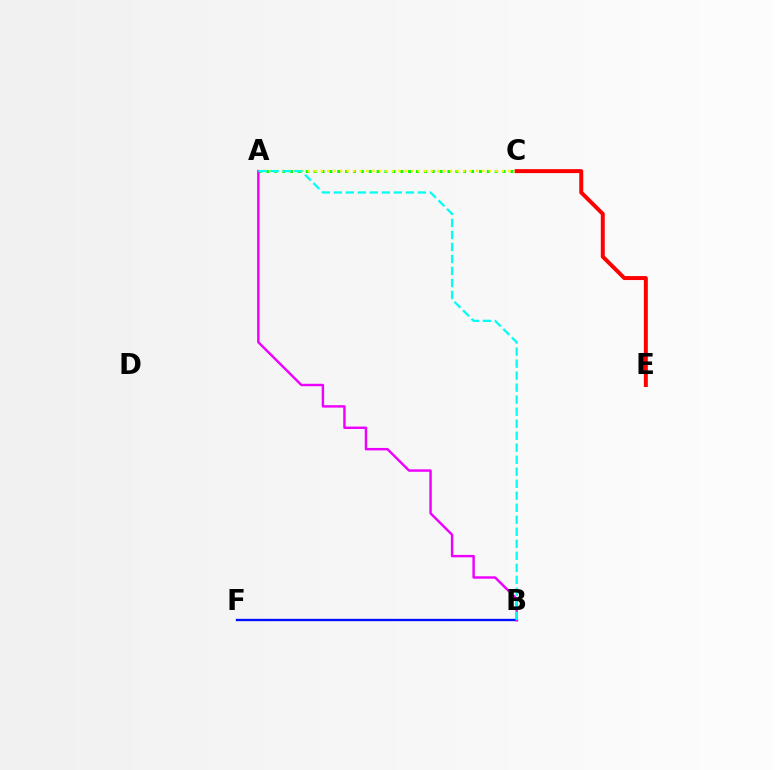{('A', 'C'): [{'color': '#08ff00', 'line_style': 'dotted', 'thickness': 2.14}, {'color': '#fcf500', 'line_style': 'dotted', 'thickness': 1.76}], ('B', 'F'): [{'color': '#0010ff', 'line_style': 'solid', 'thickness': 1.68}], ('A', 'B'): [{'color': '#ee00ff', 'line_style': 'solid', 'thickness': 1.75}, {'color': '#00fff6', 'line_style': 'dashed', 'thickness': 1.63}], ('C', 'E'): [{'color': '#ff0000', 'line_style': 'solid', 'thickness': 2.86}]}